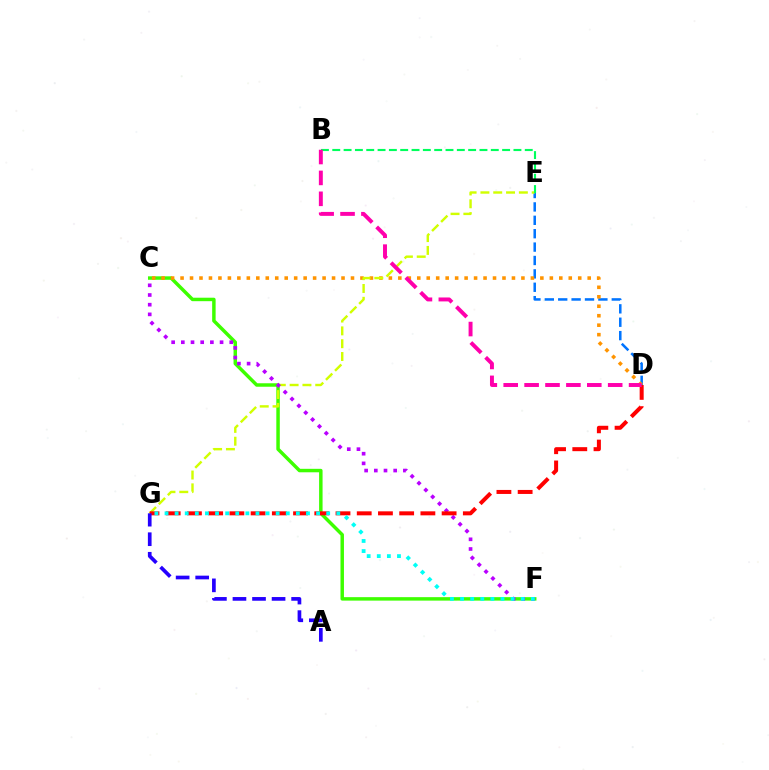{('D', 'E'): [{'color': '#0074ff', 'line_style': 'dashed', 'thickness': 1.82}], ('C', 'F'): [{'color': '#3dff00', 'line_style': 'solid', 'thickness': 2.5}, {'color': '#b900ff', 'line_style': 'dotted', 'thickness': 2.63}], ('C', 'D'): [{'color': '#ff9400', 'line_style': 'dotted', 'thickness': 2.57}], ('E', 'G'): [{'color': '#d1ff00', 'line_style': 'dashed', 'thickness': 1.74}], ('D', 'G'): [{'color': '#ff0000', 'line_style': 'dashed', 'thickness': 2.88}], ('F', 'G'): [{'color': '#00fff6', 'line_style': 'dotted', 'thickness': 2.75}], ('A', 'G'): [{'color': '#2500ff', 'line_style': 'dashed', 'thickness': 2.66}], ('B', 'E'): [{'color': '#00ff5c', 'line_style': 'dashed', 'thickness': 1.54}], ('B', 'D'): [{'color': '#ff00ac', 'line_style': 'dashed', 'thickness': 2.84}]}